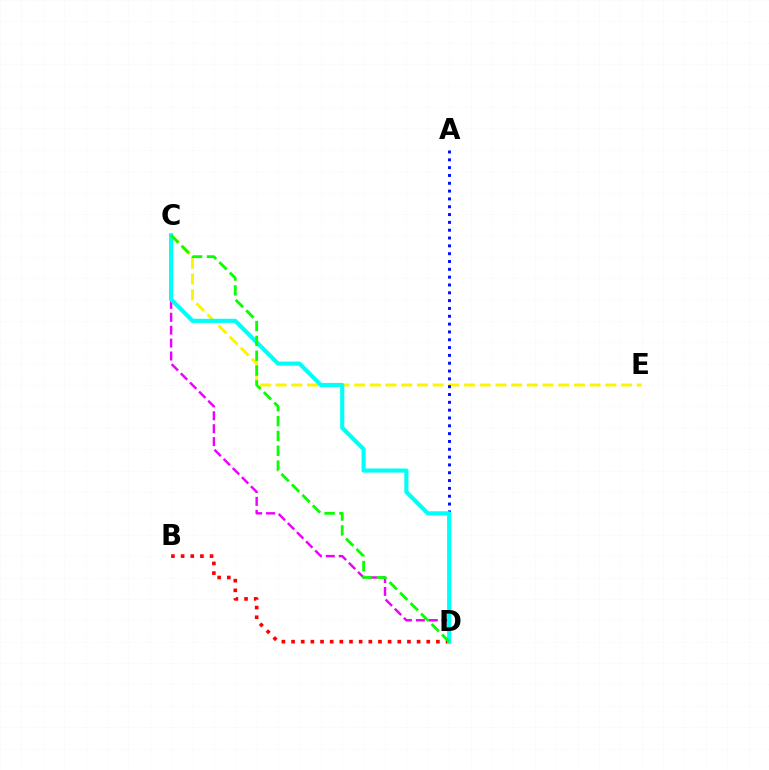{('C', 'E'): [{'color': '#fcf500', 'line_style': 'dashed', 'thickness': 2.13}], ('A', 'D'): [{'color': '#0010ff', 'line_style': 'dotted', 'thickness': 2.13}], ('C', 'D'): [{'color': '#ee00ff', 'line_style': 'dashed', 'thickness': 1.75}, {'color': '#00fff6', 'line_style': 'solid', 'thickness': 2.97}, {'color': '#08ff00', 'line_style': 'dashed', 'thickness': 2.02}], ('B', 'D'): [{'color': '#ff0000', 'line_style': 'dotted', 'thickness': 2.62}]}